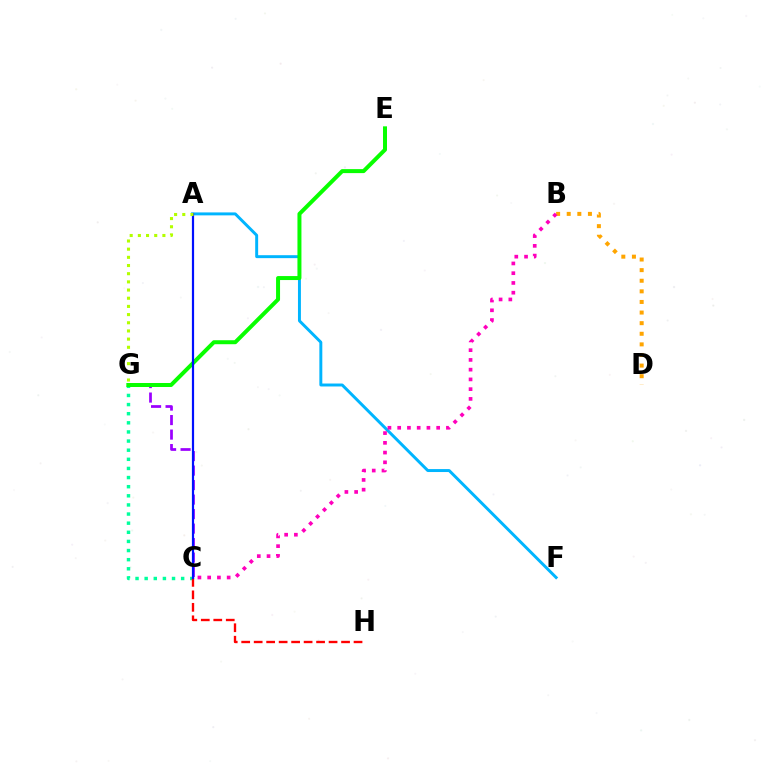{('B', 'D'): [{'color': '#ffa500', 'line_style': 'dotted', 'thickness': 2.88}], ('C', 'G'): [{'color': '#00ff9d', 'line_style': 'dotted', 'thickness': 2.48}, {'color': '#9b00ff', 'line_style': 'dashed', 'thickness': 1.97}], ('A', 'F'): [{'color': '#00b5ff', 'line_style': 'solid', 'thickness': 2.12}], ('E', 'G'): [{'color': '#08ff00', 'line_style': 'solid', 'thickness': 2.87}], ('C', 'H'): [{'color': '#ff0000', 'line_style': 'dashed', 'thickness': 1.7}], ('A', 'C'): [{'color': '#0010ff', 'line_style': 'solid', 'thickness': 1.59}], ('A', 'G'): [{'color': '#b3ff00', 'line_style': 'dotted', 'thickness': 2.22}], ('B', 'C'): [{'color': '#ff00bd', 'line_style': 'dotted', 'thickness': 2.65}]}